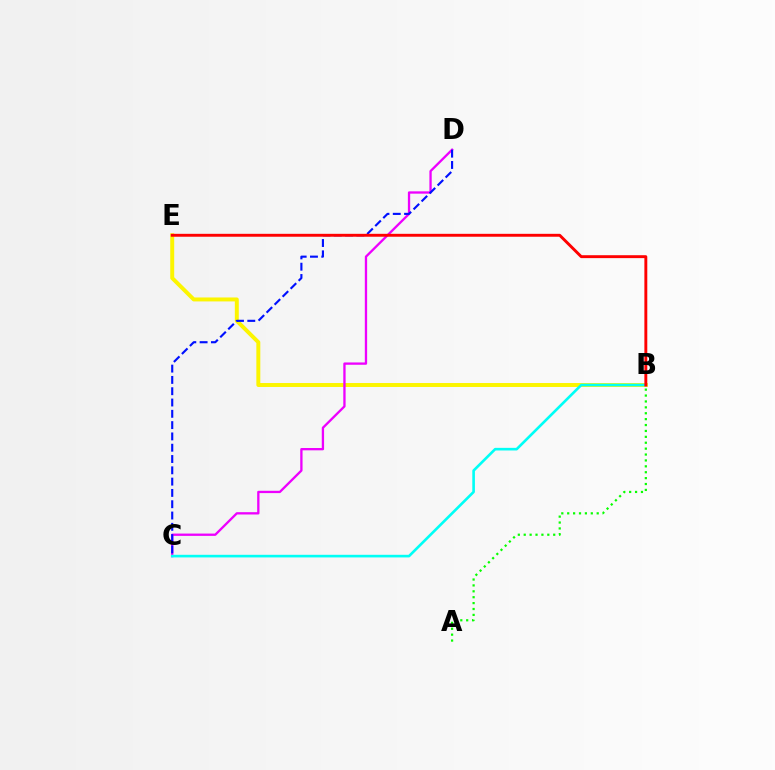{('A', 'B'): [{'color': '#08ff00', 'line_style': 'dotted', 'thickness': 1.6}], ('B', 'E'): [{'color': '#fcf500', 'line_style': 'solid', 'thickness': 2.85}, {'color': '#ff0000', 'line_style': 'solid', 'thickness': 2.1}], ('C', 'D'): [{'color': '#ee00ff', 'line_style': 'solid', 'thickness': 1.67}, {'color': '#0010ff', 'line_style': 'dashed', 'thickness': 1.54}], ('B', 'C'): [{'color': '#00fff6', 'line_style': 'solid', 'thickness': 1.89}]}